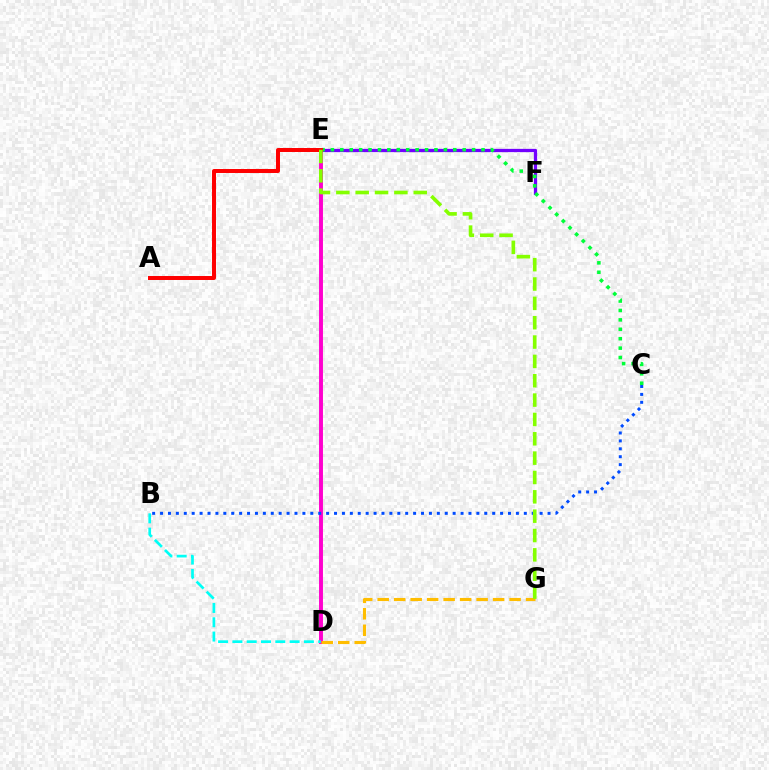{('D', 'E'): [{'color': '#ff00cf', 'line_style': 'solid', 'thickness': 2.82}], ('D', 'G'): [{'color': '#ffbd00', 'line_style': 'dashed', 'thickness': 2.24}], ('E', 'F'): [{'color': '#7200ff', 'line_style': 'solid', 'thickness': 2.35}], ('C', 'E'): [{'color': '#00ff39', 'line_style': 'dotted', 'thickness': 2.56}], ('A', 'E'): [{'color': '#ff0000', 'line_style': 'solid', 'thickness': 2.86}], ('B', 'C'): [{'color': '#004bff', 'line_style': 'dotted', 'thickness': 2.15}], ('E', 'G'): [{'color': '#84ff00', 'line_style': 'dashed', 'thickness': 2.63}], ('B', 'D'): [{'color': '#00fff6', 'line_style': 'dashed', 'thickness': 1.94}]}